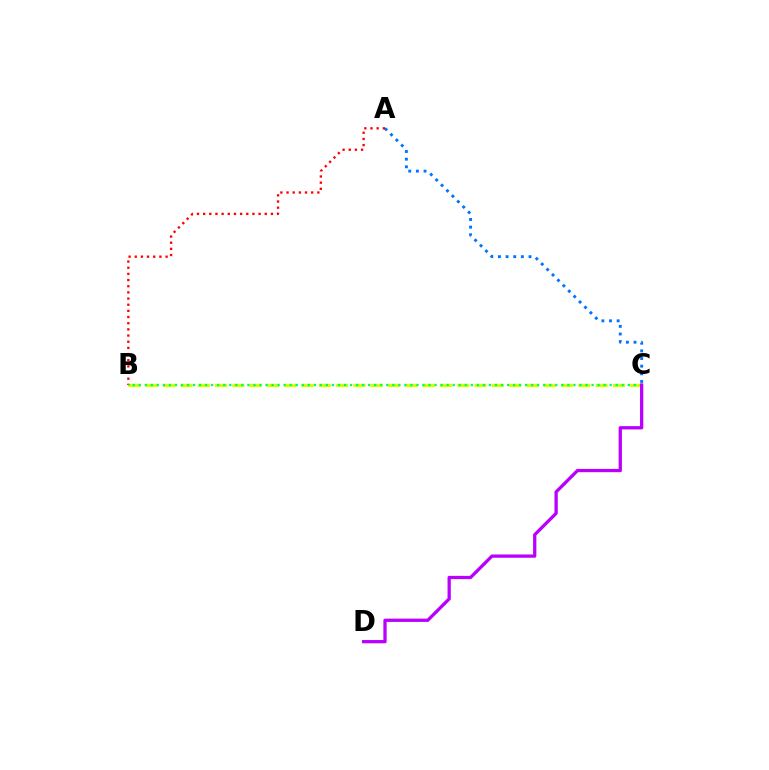{('B', 'C'): [{'color': '#d1ff00', 'line_style': 'dashed', 'thickness': 2.35}, {'color': '#00ff5c', 'line_style': 'dotted', 'thickness': 1.64}], ('A', 'C'): [{'color': '#0074ff', 'line_style': 'dotted', 'thickness': 2.08}], ('A', 'B'): [{'color': '#ff0000', 'line_style': 'dotted', 'thickness': 1.67}], ('C', 'D'): [{'color': '#b900ff', 'line_style': 'solid', 'thickness': 2.36}]}